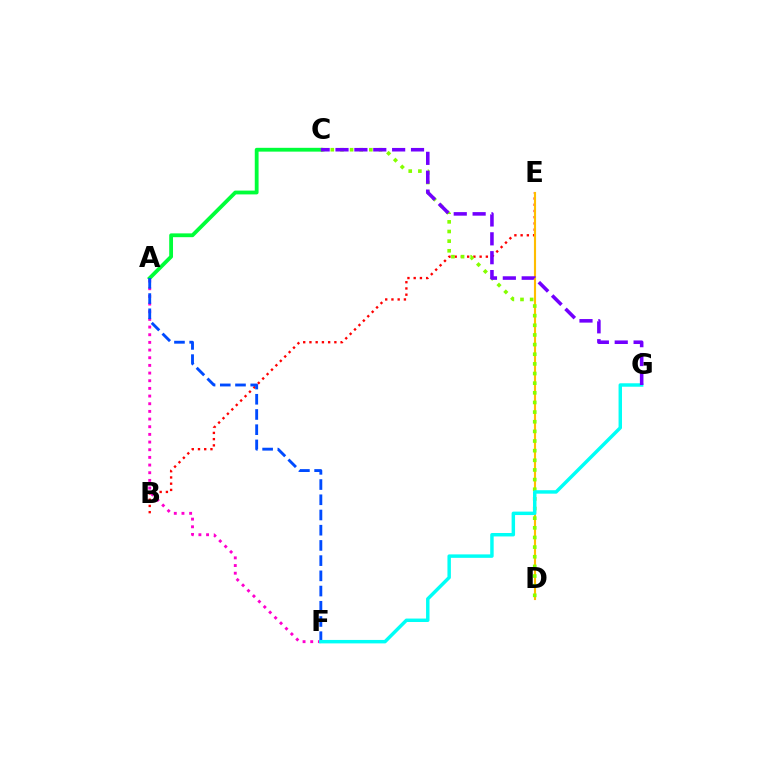{('B', 'E'): [{'color': '#ff0000', 'line_style': 'dotted', 'thickness': 1.69}], ('A', 'F'): [{'color': '#ff00cf', 'line_style': 'dotted', 'thickness': 2.08}, {'color': '#004bff', 'line_style': 'dashed', 'thickness': 2.07}], ('D', 'E'): [{'color': '#ffbd00', 'line_style': 'solid', 'thickness': 1.54}], ('A', 'C'): [{'color': '#00ff39', 'line_style': 'solid', 'thickness': 2.74}], ('C', 'D'): [{'color': '#84ff00', 'line_style': 'dotted', 'thickness': 2.62}], ('F', 'G'): [{'color': '#00fff6', 'line_style': 'solid', 'thickness': 2.48}], ('C', 'G'): [{'color': '#7200ff', 'line_style': 'dashed', 'thickness': 2.56}]}